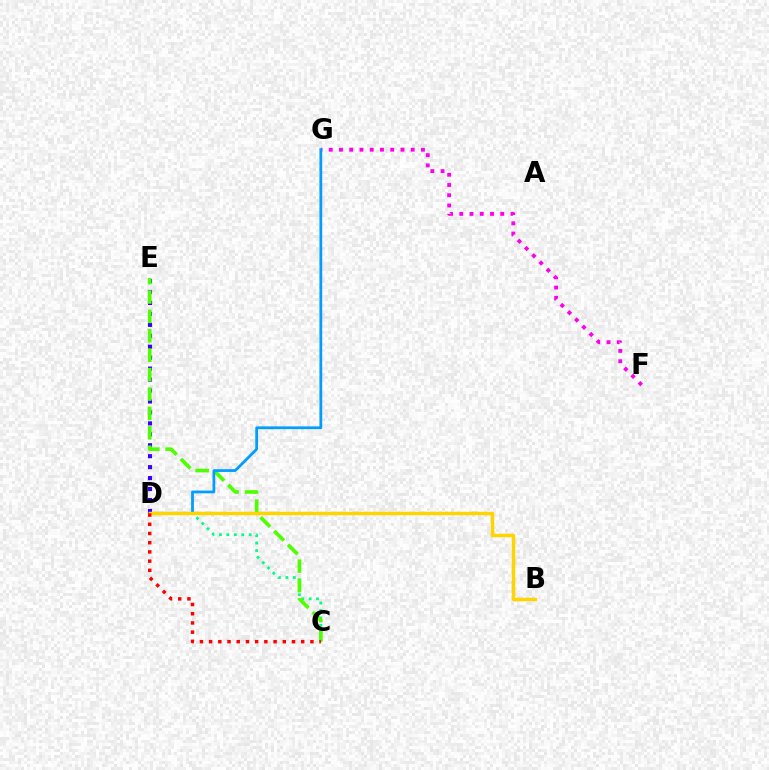{('C', 'D'): [{'color': '#00ff86', 'line_style': 'dotted', 'thickness': 2.02}, {'color': '#ff0000', 'line_style': 'dotted', 'thickness': 2.5}], ('D', 'E'): [{'color': '#3700ff', 'line_style': 'dotted', 'thickness': 2.97}], ('C', 'E'): [{'color': '#4fff00', 'line_style': 'dashed', 'thickness': 2.64}], ('F', 'G'): [{'color': '#ff00ed', 'line_style': 'dotted', 'thickness': 2.78}], ('D', 'G'): [{'color': '#009eff', 'line_style': 'solid', 'thickness': 2.0}], ('B', 'D'): [{'color': '#ffd500', 'line_style': 'solid', 'thickness': 2.49}]}